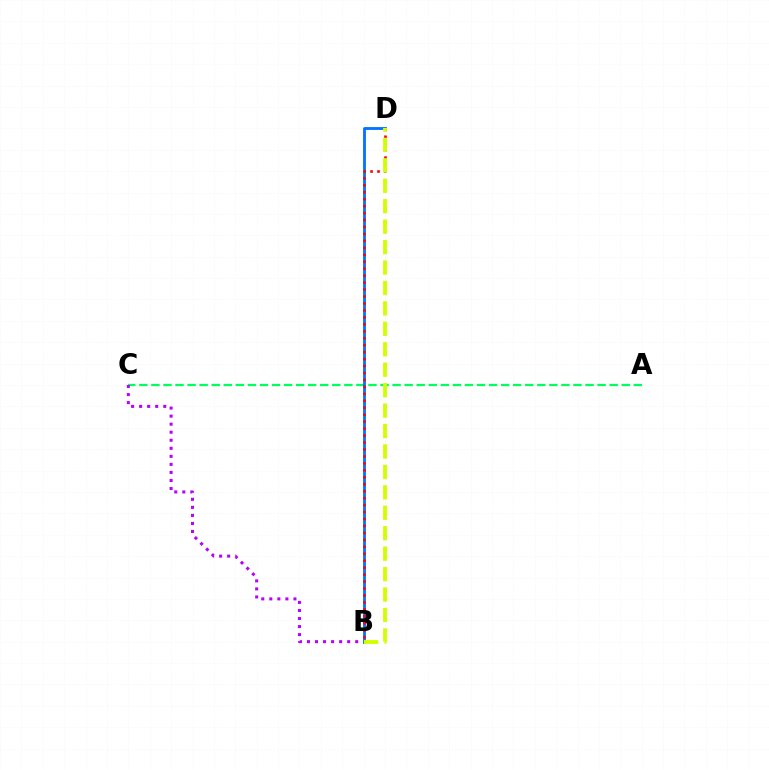{('A', 'C'): [{'color': '#00ff5c', 'line_style': 'dashed', 'thickness': 1.64}], ('B', 'C'): [{'color': '#b900ff', 'line_style': 'dotted', 'thickness': 2.19}], ('B', 'D'): [{'color': '#0074ff', 'line_style': 'solid', 'thickness': 2.04}, {'color': '#ff0000', 'line_style': 'dotted', 'thickness': 1.89}, {'color': '#d1ff00', 'line_style': 'dashed', 'thickness': 2.78}]}